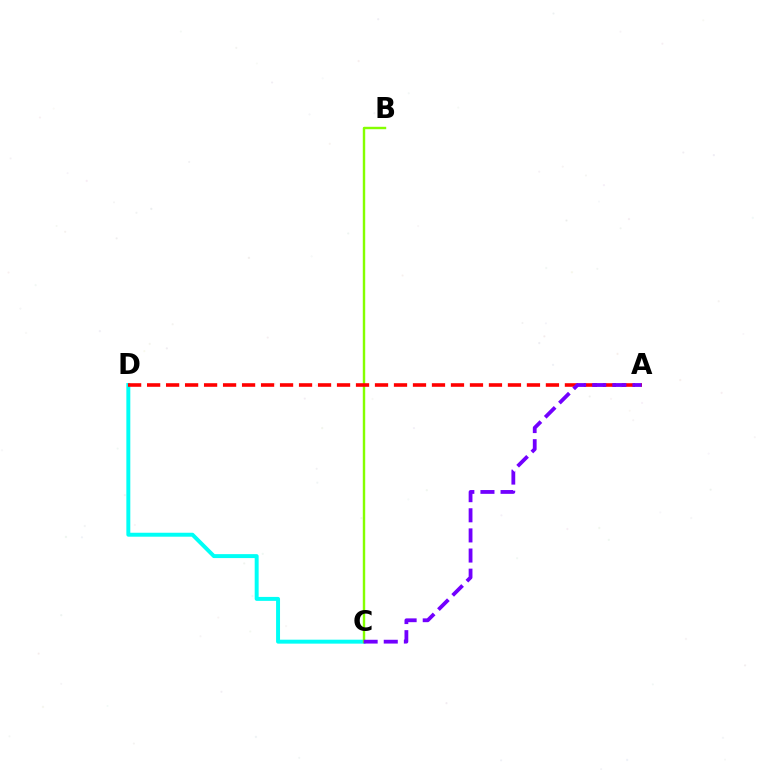{('C', 'D'): [{'color': '#00fff6', 'line_style': 'solid', 'thickness': 2.84}], ('B', 'C'): [{'color': '#84ff00', 'line_style': 'solid', 'thickness': 1.74}], ('A', 'D'): [{'color': '#ff0000', 'line_style': 'dashed', 'thickness': 2.58}], ('A', 'C'): [{'color': '#7200ff', 'line_style': 'dashed', 'thickness': 2.73}]}